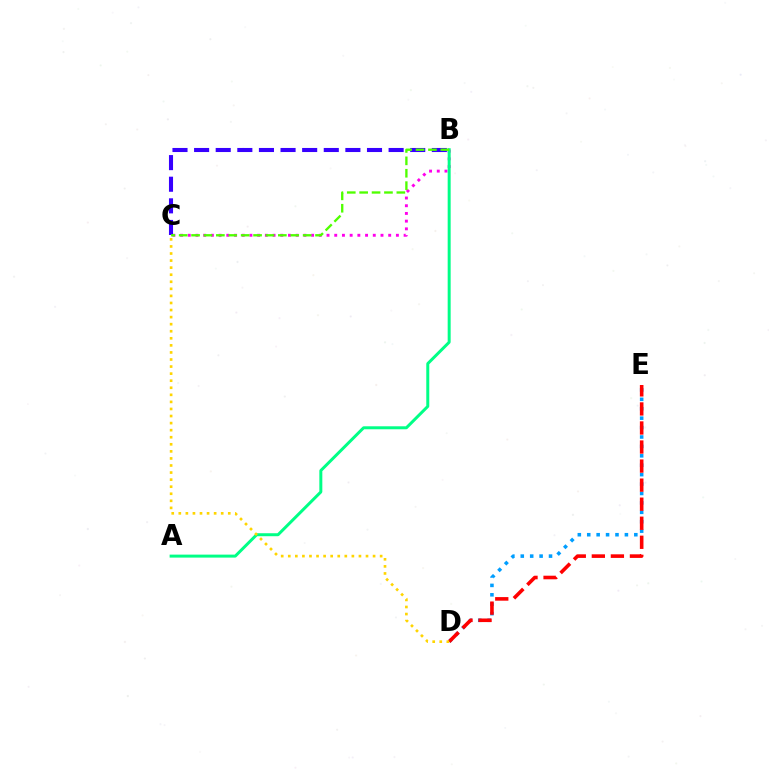{('B', 'C'): [{'color': '#ff00ed', 'line_style': 'dotted', 'thickness': 2.09}, {'color': '#3700ff', 'line_style': 'dashed', 'thickness': 2.94}, {'color': '#4fff00', 'line_style': 'dashed', 'thickness': 1.68}], ('D', 'E'): [{'color': '#009eff', 'line_style': 'dotted', 'thickness': 2.56}, {'color': '#ff0000', 'line_style': 'dashed', 'thickness': 2.59}], ('A', 'B'): [{'color': '#00ff86', 'line_style': 'solid', 'thickness': 2.15}], ('C', 'D'): [{'color': '#ffd500', 'line_style': 'dotted', 'thickness': 1.92}]}